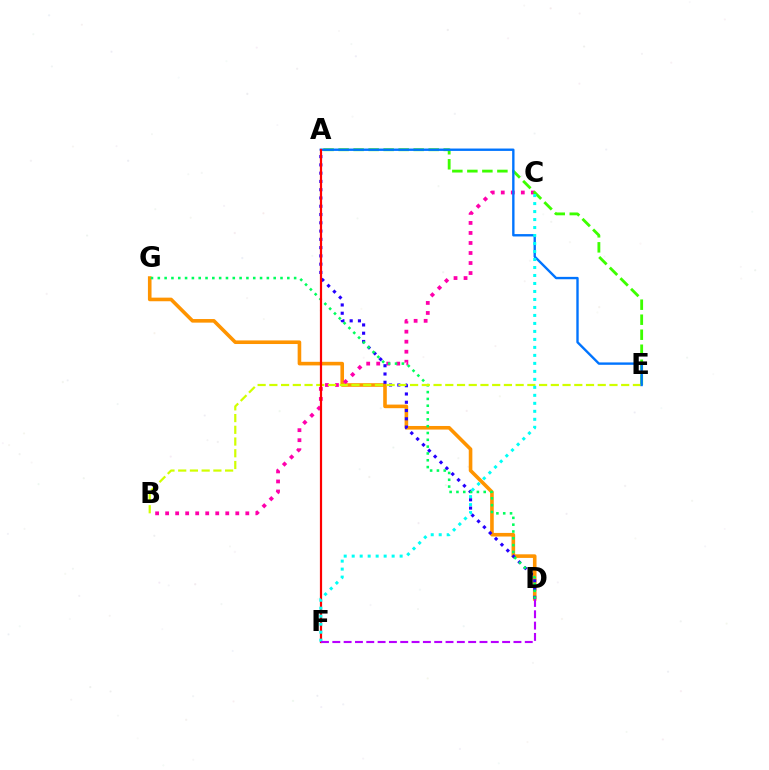{('D', 'G'): [{'color': '#ff9400', 'line_style': 'solid', 'thickness': 2.59}, {'color': '#00ff5c', 'line_style': 'dotted', 'thickness': 1.85}], ('B', 'C'): [{'color': '#ff00ac', 'line_style': 'dotted', 'thickness': 2.72}], ('A', 'D'): [{'color': '#2500ff', 'line_style': 'dotted', 'thickness': 2.25}], ('A', 'E'): [{'color': '#3dff00', 'line_style': 'dashed', 'thickness': 2.04}, {'color': '#0074ff', 'line_style': 'solid', 'thickness': 1.71}], ('B', 'E'): [{'color': '#d1ff00', 'line_style': 'dashed', 'thickness': 1.59}], ('A', 'F'): [{'color': '#ff0000', 'line_style': 'solid', 'thickness': 1.59}], ('C', 'F'): [{'color': '#00fff6', 'line_style': 'dotted', 'thickness': 2.17}], ('D', 'F'): [{'color': '#b900ff', 'line_style': 'dashed', 'thickness': 1.54}]}